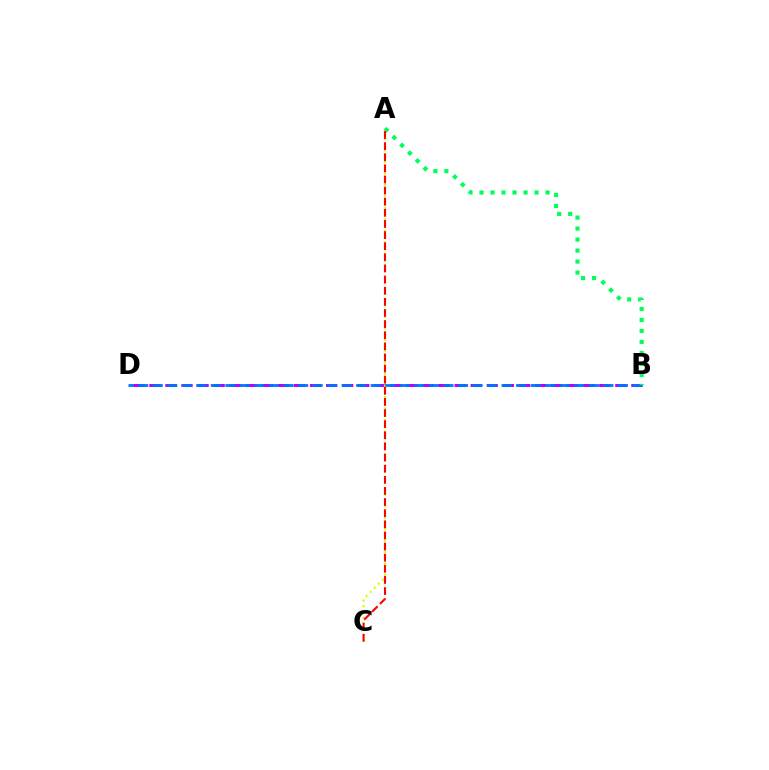{('B', 'D'): [{'color': '#b900ff', 'line_style': 'dashed', 'thickness': 2.18}, {'color': '#0074ff', 'line_style': 'dashed', 'thickness': 1.97}], ('A', 'C'): [{'color': '#d1ff00', 'line_style': 'dotted', 'thickness': 1.56}, {'color': '#ff0000', 'line_style': 'dashed', 'thickness': 1.51}], ('A', 'B'): [{'color': '#00ff5c', 'line_style': 'dotted', 'thickness': 2.99}]}